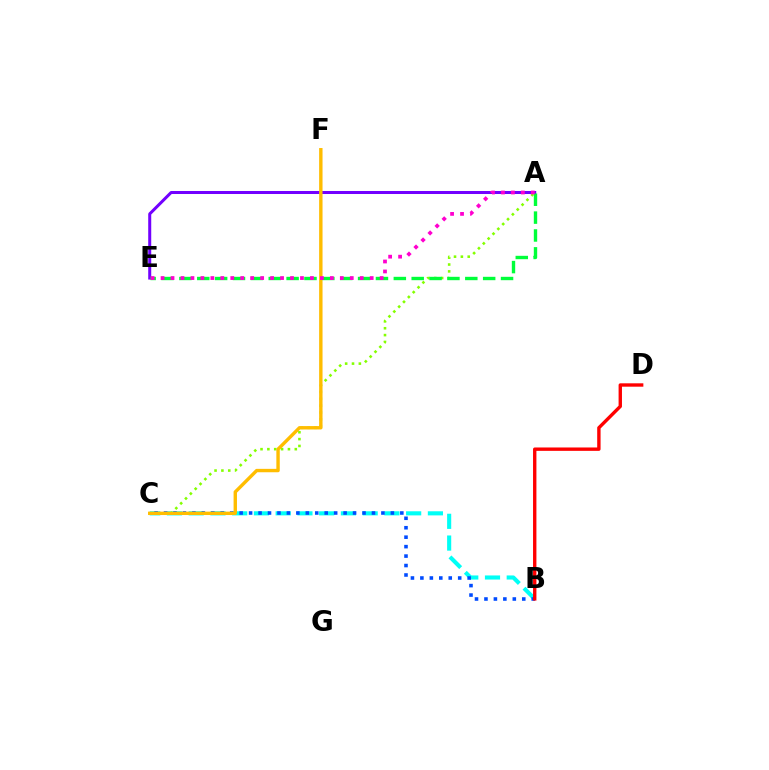{('B', 'C'): [{'color': '#00fff6', 'line_style': 'dashed', 'thickness': 2.95}, {'color': '#004bff', 'line_style': 'dotted', 'thickness': 2.57}], ('A', 'E'): [{'color': '#7200ff', 'line_style': 'solid', 'thickness': 2.17}, {'color': '#00ff39', 'line_style': 'dashed', 'thickness': 2.43}, {'color': '#ff00cf', 'line_style': 'dotted', 'thickness': 2.71}], ('A', 'C'): [{'color': '#84ff00', 'line_style': 'dotted', 'thickness': 1.86}], ('C', 'F'): [{'color': '#ffbd00', 'line_style': 'solid', 'thickness': 2.45}], ('B', 'D'): [{'color': '#ff0000', 'line_style': 'solid', 'thickness': 2.43}]}